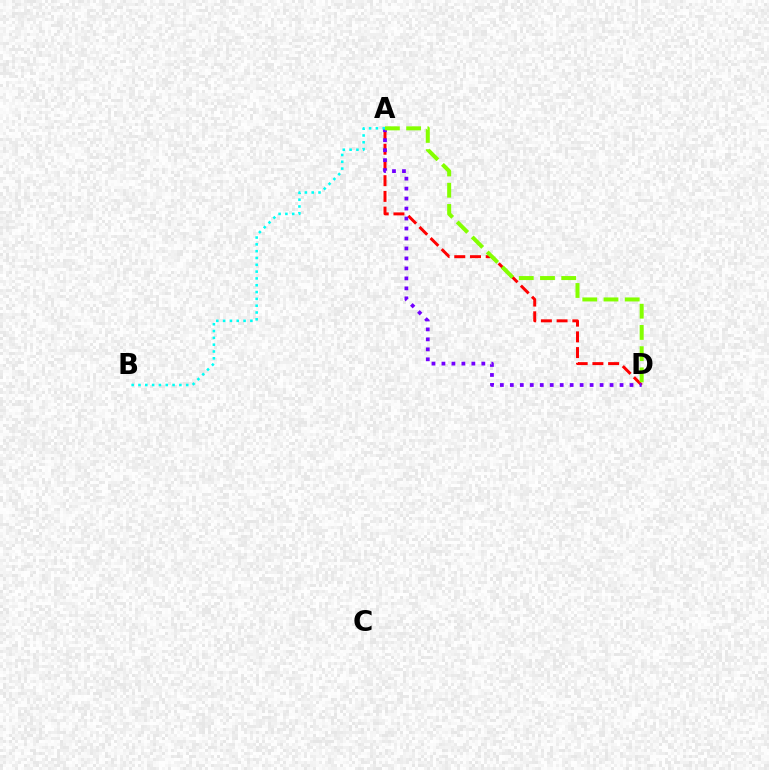{('A', 'D'): [{'color': '#ff0000', 'line_style': 'dashed', 'thickness': 2.13}, {'color': '#7200ff', 'line_style': 'dotted', 'thickness': 2.71}, {'color': '#84ff00', 'line_style': 'dashed', 'thickness': 2.88}], ('A', 'B'): [{'color': '#00fff6', 'line_style': 'dotted', 'thickness': 1.85}]}